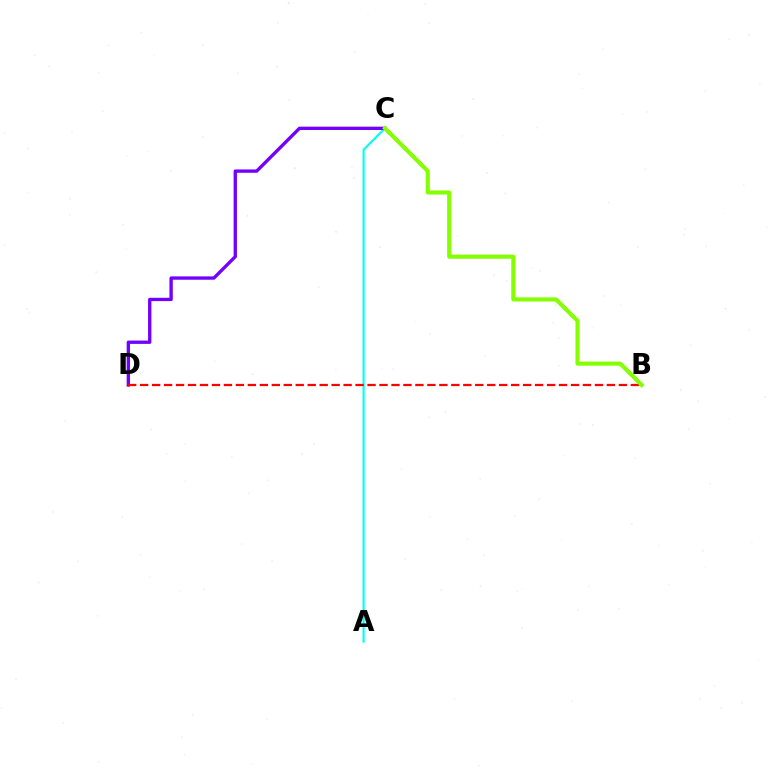{('A', 'C'): [{'color': '#00fff6', 'line_style': 'solid', 'thickness': 1.54}], ('C', 'D'): [{'color': '#7200ff', 'line_style': 'solid', 'thickness': 2.4}], ('B', 'D'): [{'color': '#ff0000', 'line_style': 'dashed', 'thickness': 1.63}], ('B', 'C'): [{'color': '#84ff00', 'line_style': 'solid', 'thickness': 2.95}]}